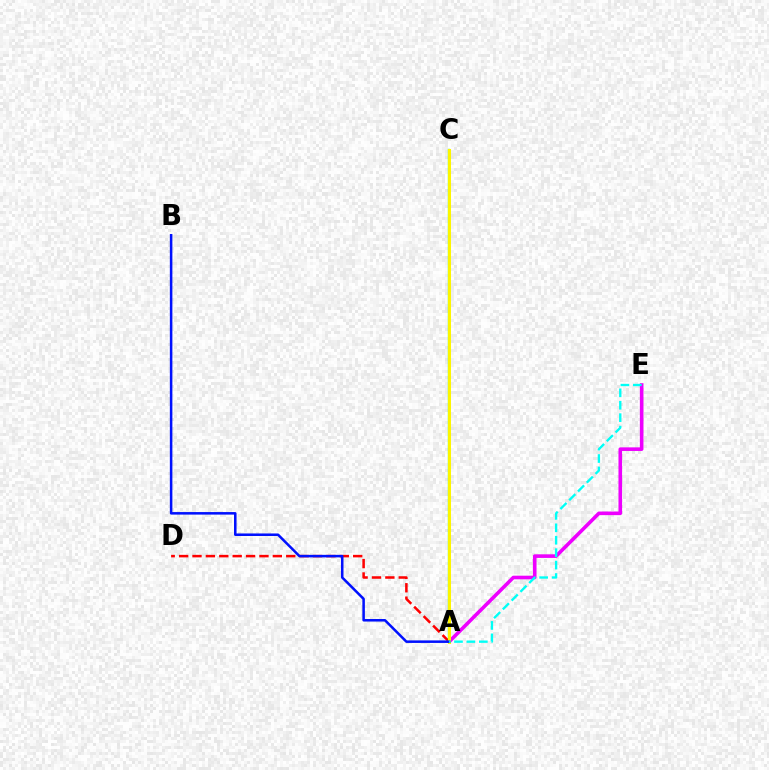{('A', 'D'): [{'color': '#ff0000', 'line_style': 'dashed', 'thickness': 1.82}], ('A', 'C'): [{'color': '#08ff00', 'line_style': 'solid', 'thickness': 1.63}, {'color': '#fcf500', 'line_style': 'solid', 'thickness': 2.17}], ('A', 'E'): [{'color': '#ee00ff', 'line_style': 'solid', 'thickness': 2.59}, {'color': '#00fff6', 'line_style': 'dashed', 'thickness': 1.69}], ('A', 'B'): [{'color': '#0010ff', 'line_style': 'solid', 'thickness': 1.82}]}